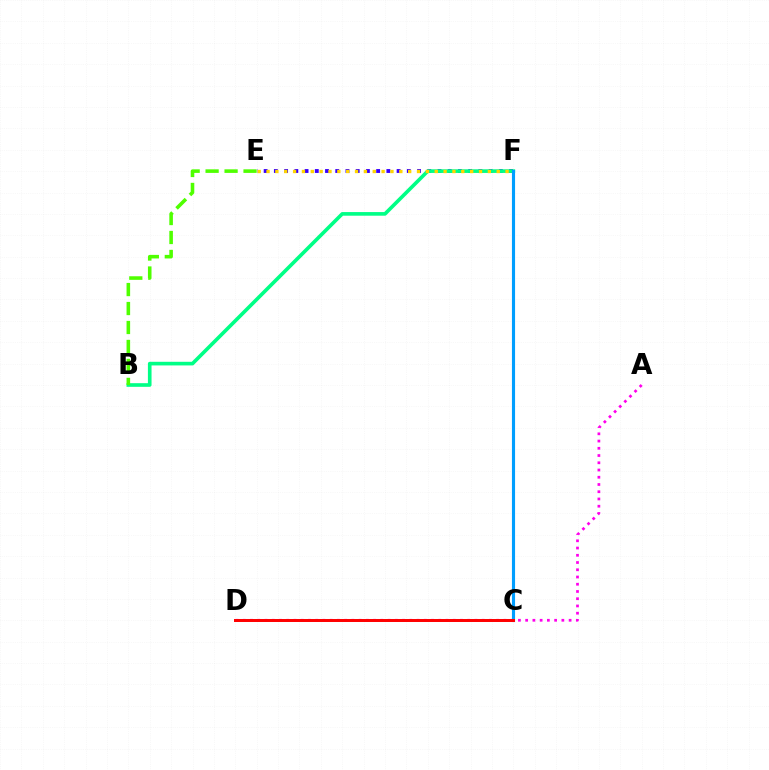{('E', 'F'): [{'color': '#3700ff', 'line_style': 'dotted', 'thickness': 2.78}, {'color': '#ffd500', 'line_style': 'dotted', 'thickness': 2.41}], ('A', 'D'): [{'color': '#ff00ed', 'line_style': 'dotted', 'thickness': 1.97}], ('B', 'F'): [{'color': '#00ff86', 'line_style': 'solid', 'thickness': 2.62}], ('B', 'E'): [{'color': '#4fff00', 'line_style': 'dashed', 'thickness': 2.58}], ('C', 'F'): [{'color': '#009eff', 'line_style': 'solid', 'thickness': 2.25}], ('C', 'D'): [{'color': '#ff0000', 'line_style': 'solid', 'thickness': 2.14}]}